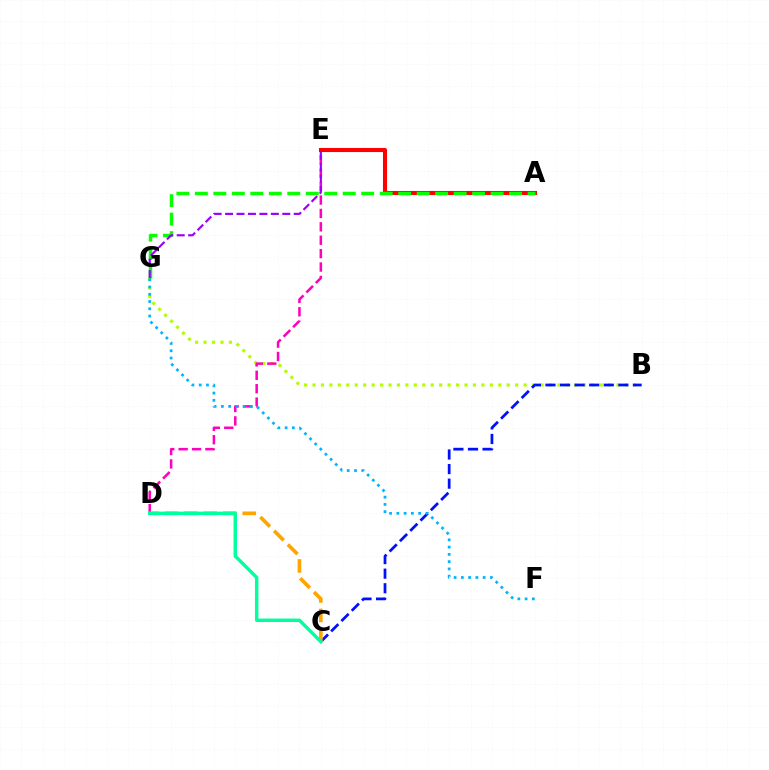{('B', 'G'): [{'color': '#b3ff00', 'line_style': 'dotted', 'thickness': 2.29}], ('B', 'C'): [{'color': '#0010ff', 'line_style': 'dashed', 'thickness': 1.98}], ('D', 'E'): [{'color': '#ff00bd', 'line_style': 'dashed', 'thickness': 1.82}], ('A', 'E'): [{'color': '#ff0000', 'line_style': 'solid', 'thickness': 2.95}], ('A', 'G'): [{'color': '#08ff00', 'line_style': 'dashed', 'thickness': 2.51}], ('C', 'D'): [{'color': '#ffa500', 'line_style': 'dashed', 'thickness': 2.64}, {'color': '#00ff9d', 'line_style': 'solid', 'thickness': 2.48}], ('E', 'G'): [{'color': '#9b00ff', 'line_style': 'dashed', 'thickness': 1.55}], ('F', 'G'): [{'color': '#00b5ff', 'line_style': 'dotted', 'thickness': 1.97}]}